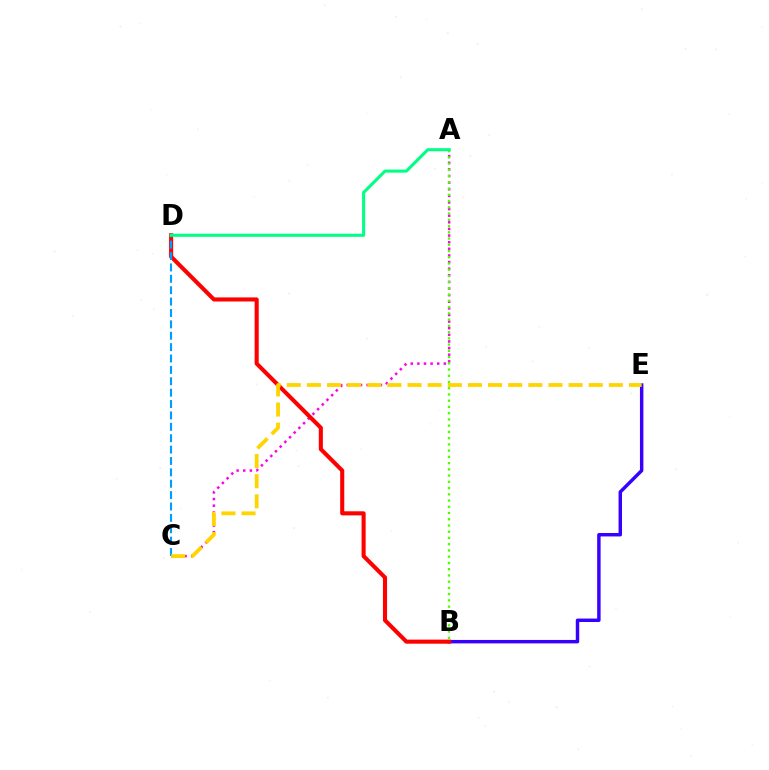{('A', 'C'): [{'color': '#ff00ed', 'line_style': 'dotted', 'thickness': 1.8}], ('A', 'B'): [{'color': '#4fff00', 'line_style': 'dotted', 'thickness': 1.7}], ('B', 'E'): [{'color': '#3700ff', 'line_style': 'solid', 'thickness': 2.47}], ('B', 'D'): [{'color': '#ff0000', 'line_style': 'solid', 'thickness': 2.94}], ('C', 'D'): [{'color': '#009eff', 'line_style': 'dashed', 'thickness': 1.55}], ('C', 'E'): [{'color': '#ffd500', 'line_style': 'dashed', 'thickness': 2.73}], ('A', 'D'): [{'color': '#00ff86', 'line_style': 'solid', 'thickness': 2.21}]}